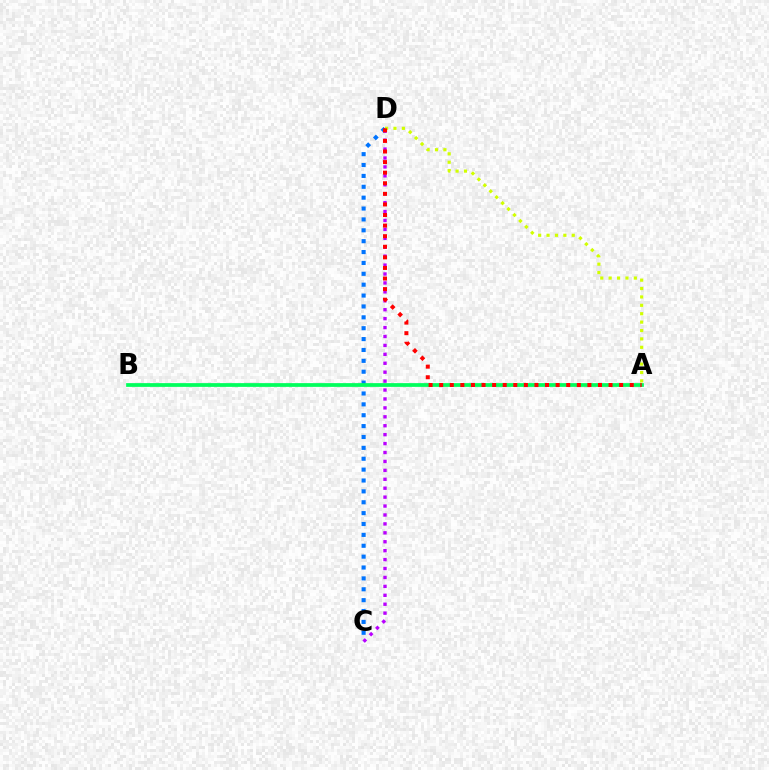{('C', 'D'): [{'color': '#b900ff', 'line_style': 'dotted', 'thickness': 2.42}, {'color': '#0074ff', 'line_style': 'dotted', 'thickness': 2.96}], ('A', 'B'): [{'color': '#00ff5c', 'line_style': 'solid', 'thickness': 2.7}], ('A', 'D'): [{'color': '#d1ff00', 'line_style': 'dotted', 'thickness': 2.28}, {'color': '#ff0000', 'line_style': 'dotted', 'thickness': 2.88}]}